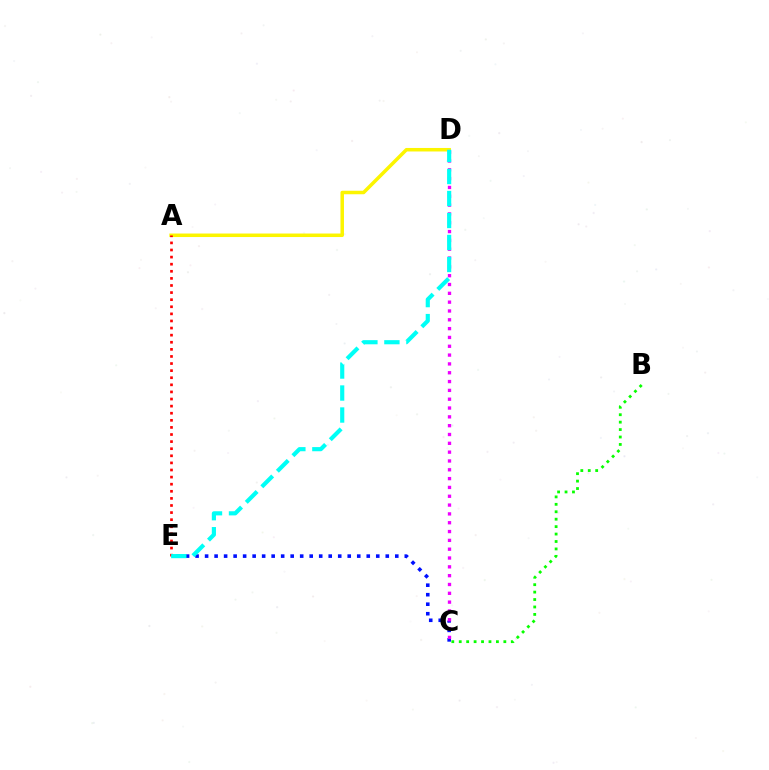{('C', 'E'): [{'color': '#0010ff', 'line_style': 'dotted', 'thickness': 2.58}], ('C', 'D'): [{'color': '#ee00ff', 'line_style': 'dotted', 'thickness': 2.4}], ('B', 'C'): [{'color': '#08ff00', 'line_style': 'dotted', 'thickness': 2.02}], ('A', 'D'): [{'color': '#fcf500', 'line_style': 'solid', 'thickness': 2.52}], ('A', 'E'): [{'color': '#ff0000', 'line_style': 'dotted', 'thickness': 1.93}], ('D', 'E'): [{'color': '#00fff6', 'line_style': 'dashed', 'thickness': 2.99}]}